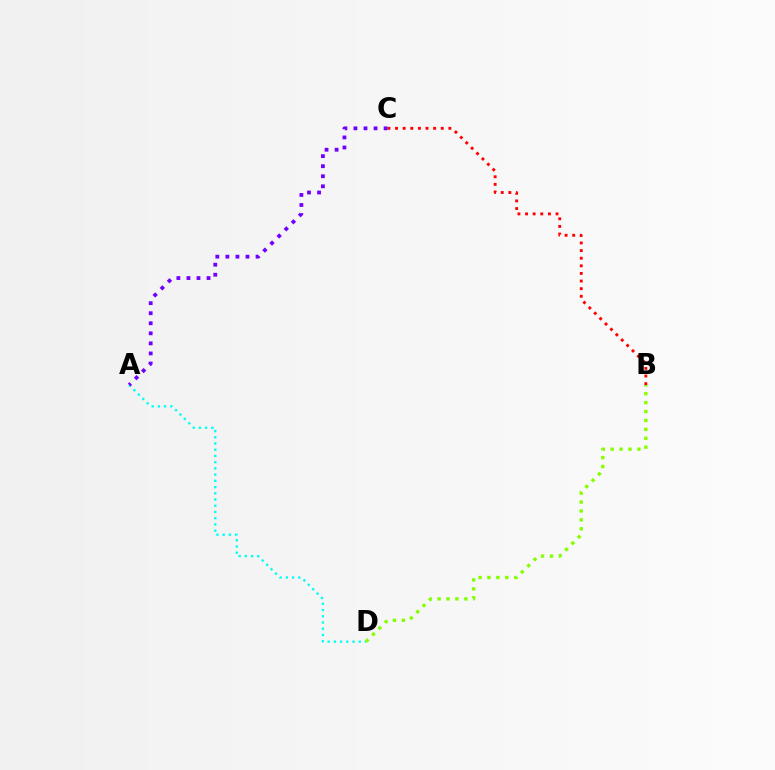{('A', 'D'): [{'color': '#00fff6', 'line_style': 'dotted', 'thickness': 1.69}], ('B', 'D'): [{'color': '#84ff00', 'line_style': 'dotted', 'thickness': 2.42}], ('B', 'C'): [{'color': '#ff0000', 'line_style': 'dotted', 'thickness': 2.07}], ('A', 'C'): [{'color': '#7200ff', 'line_style': 'dotted', 'thickness': 2.73}]}